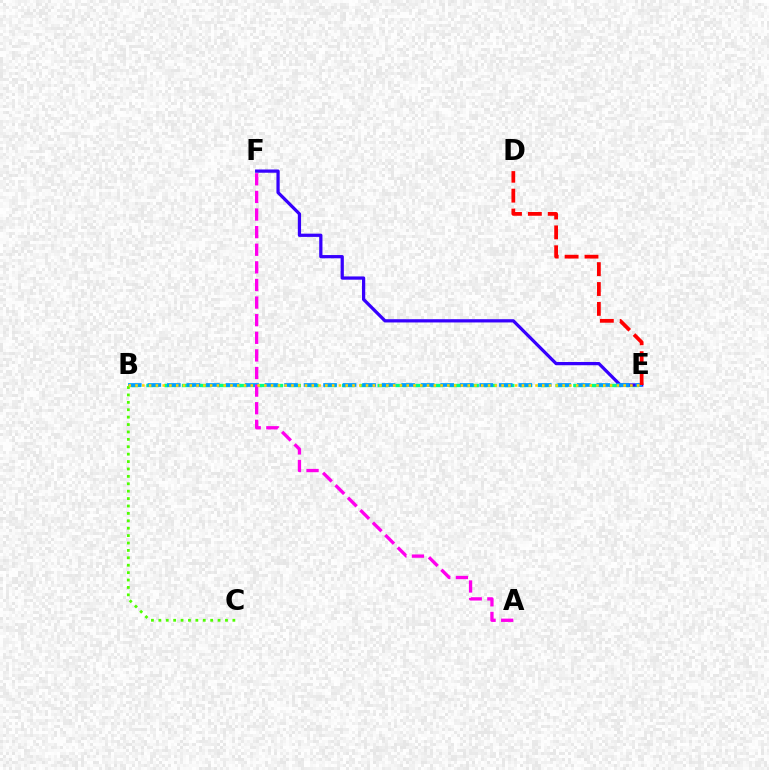{('B', 'E'): [{'color': '#00ff86', 'line_style': 'dashed', 'thickness': 2.42}, {'color': '#009eff', 'line_style': 'dashed', 'thickness': 2.65}, {'color': '#ffd500', 'line_style': 'dotted', 'thickness': 1.84}], ('E', 'F'): [{'color': '#3700ff', 'line_style': 'solid', 'thickness': 2.34}], ('B', 'C'): [{'color': '#4fff00', 'line_style': 'dotted', 'thickness': 2.01}], ('D', 'E'): [{'color': '#ff0000', 'line_style': 'dashed', 'thickness': 2.7}], ('A', 'F'): [{'color': '#ff00ed', 'line_style': 'dashed', 'thickness': 2.39}]}